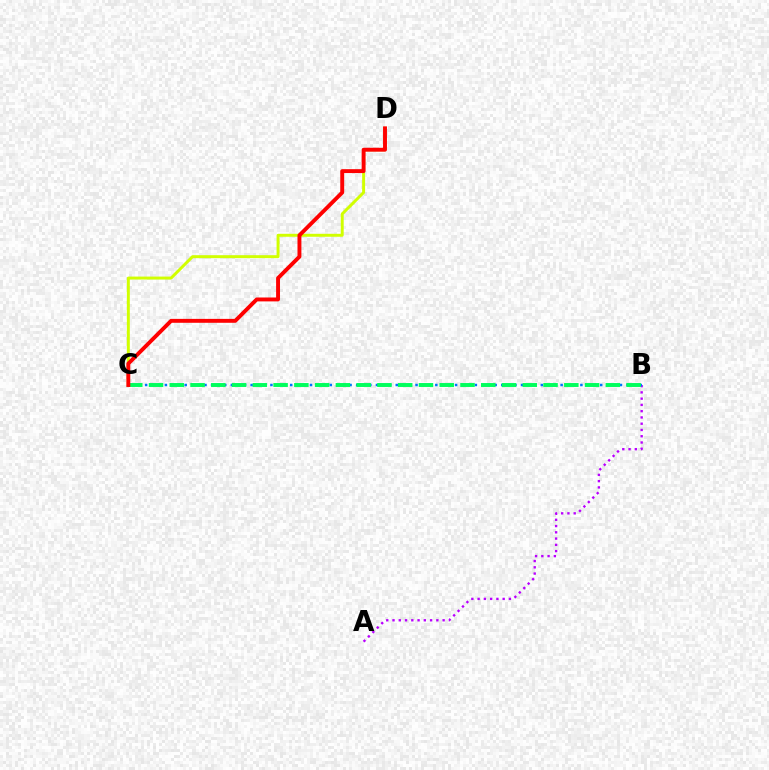{('C', 'D'): [{'color': '#d1ff00', 'line_style': 'solid', 'thickness': 2.13}, {'color': '#ff0000', 'line_style': 'solid', 'thickness': 2.81}], ('A', 'B'): [{'color': '#b900ff', 'line_style': 'dotted', 'thickness': 1.7}], ('B', 'C'): [{'color': '#0074ff', 'line_style': 'dotted', 'thickness': 1.79}, {'color': '#00ff5c', 'line_style': 'dashed', 'thickness': 2.82}]}